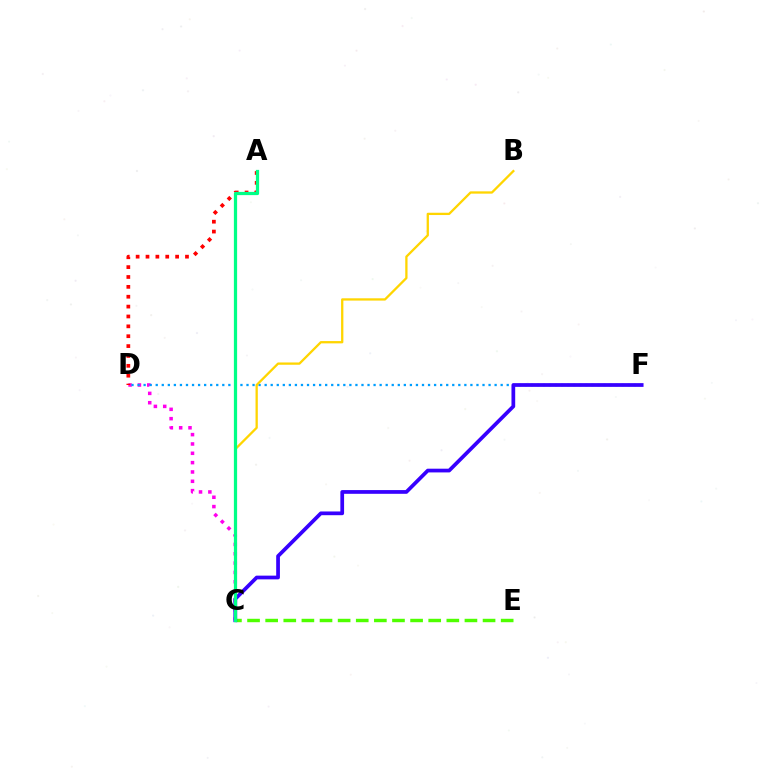{('C', 'D'): [{'color': '#ff00ed', 'line_style': 'dotted', 'thickness': 2.54}], ('C', 'E'): [{'color': '#4fff00', 'line_style': 'dashed', 'thickness': 2.46}], ('A', 'D'): [{'color': '#ff0000', 'line_style': 'dotted', 'thickness': 2.68}], ('D', 'F'): [{'color': '#009eff', 'line_style': 'dotted', 'thickness': 1.64}], ('B', 'C'): [{'color': '#ffd500', 'line_style': 'solid', 'thickness': 1.65}], ('C', 'F'): [{'color': '#3700ff', 'line_style': 'solid', 'thickness': 2.68}], ('A', 'C'): [{'color': '#00ff86', 'line_style': 'solid', 'thickness': 2.33}]}